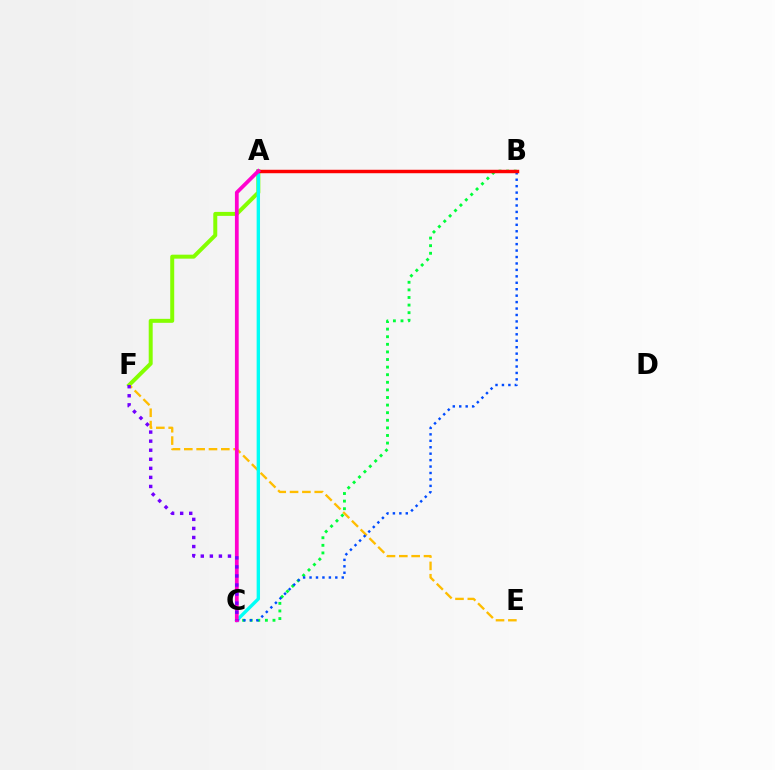{('A', 'F'): [{'color': '#84ff00', 'line_style': 'solid', 'thickness': 2.86}], ('E', 'F'): [{'color': '#ffbd00', 'line_style': 'dashed', 'thickness': 1.68}], ('B', 'C'): [{'color': '#00ff39', 'line_style': 'dotted', 'thickness': 2.06}, {'color': '#004bff', 'line_style': 'dotted', 'thickness': 1.75}], ('A', 'C'): [{'color': '#00fff6', 'line_style': 'solid', 'thickness': 2.42}, {'color': '#ff00cf', 'line_style': 'solid', 'thickness': 2.71}], ('A', 'B'): [{'color': '#ff0000', 'line_style': 'solid', 'thickness': 2.49}], ('C', 'F'): [{'color': '#7200ff', 'line_style': 'dotted', 'thickness': 2.46}]}